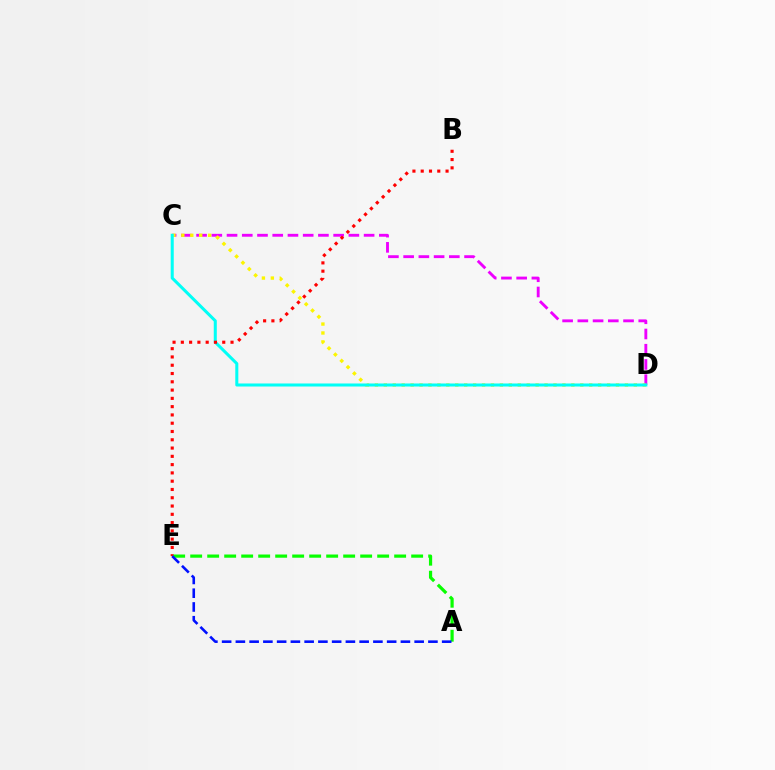{('C', 'D'): [{'color': '#ee00ff', 'line_style': 'dashed', 'thickness': 2.07}, {'color': '#fcf500', 'line_style': 'dotted', 'thickness': 2.43}, {'color': '#00fff6', 'line_style': 'solid', 'thickness': 2.19}], ('B', 'E'): [{'color': '#ff0000', 'line_style': 'dotted', 'thickness': 2.25}], ('A', 'E'): [{'color': '#08ff00', 'line_style': 'dashed', 'thickness': 2.31}, {'color': '#0010ff', 'line_style': 'dashed', 'thickness': 1.87}]}